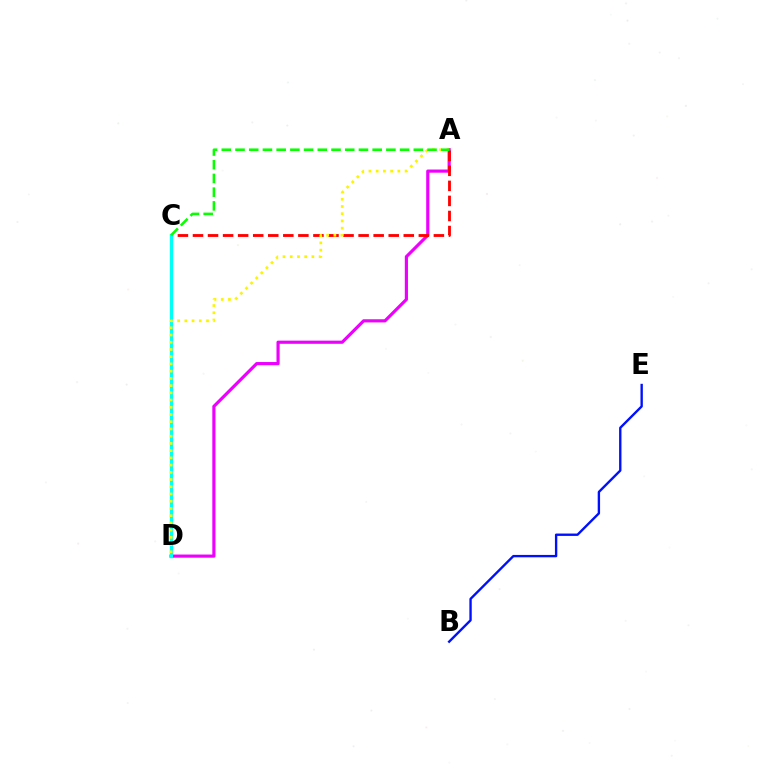{('A', 'D'): [{'color': '#ee00ff', 'line_style': 'solid', 'thickness': 2.28}, {'color': '#fcf500', 'line_style': 'dotted', 'thickness': 1.96}], ('A', 'C'): [{'color': '#ff0000', 'line_style': 'dashed', 'thickness': 2.05}, {'color': '#08ff00', 'line_style': 'dashed', 'thickness': 1.86}], ('C', 'D'): [{'color': '#00fff6', 'line_style': 'solid', 'thickness': 2.39}], ('B', 'E'): [{'color': '#0010ff', 'line_style': 'solid', 'thickness': 1.71}]}